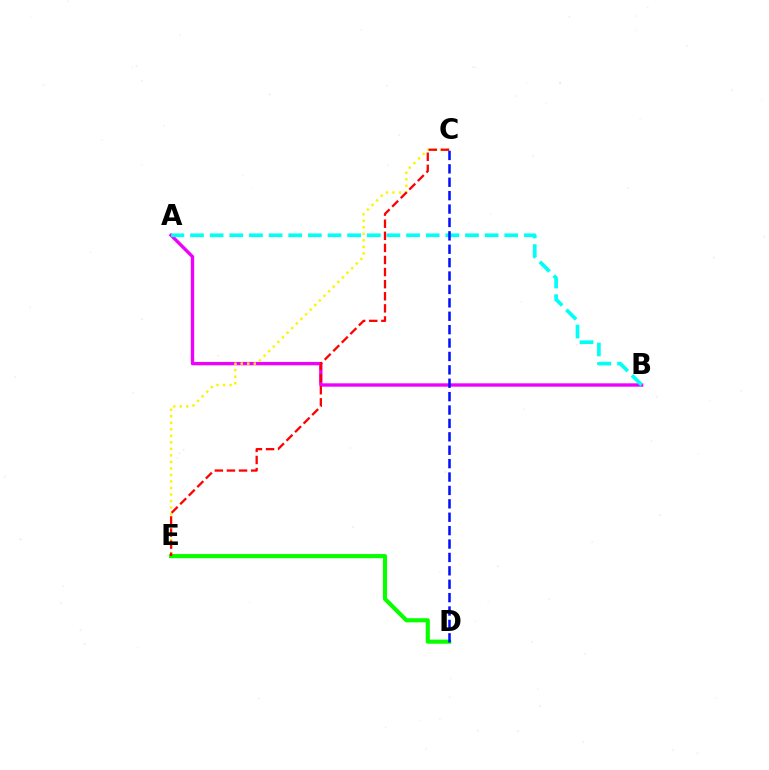{('A', 'B'): [{'color': '#ee00ff', 'line_style': 'solid', 'thickness': 2.41}, {'color': '#00fff6', 'line_style': 'dashed', 'thickness': 2.67}], ('C', 'E'): [{'color': '#fcf500', 'line_style': 'dotted', 'thickness': 1.77}, {'color': '#ff0000', 'line_style': 'dashed', 'thickness': 1.64}], ('D', 'E'): [{'color': '#08ff00', 'line_style': 'solid', 'thickness': 2.97}], ('C', 'D'): [{'color': '#0010ff', 'line_style': 'dashed', 'thickness': 1.82}]}